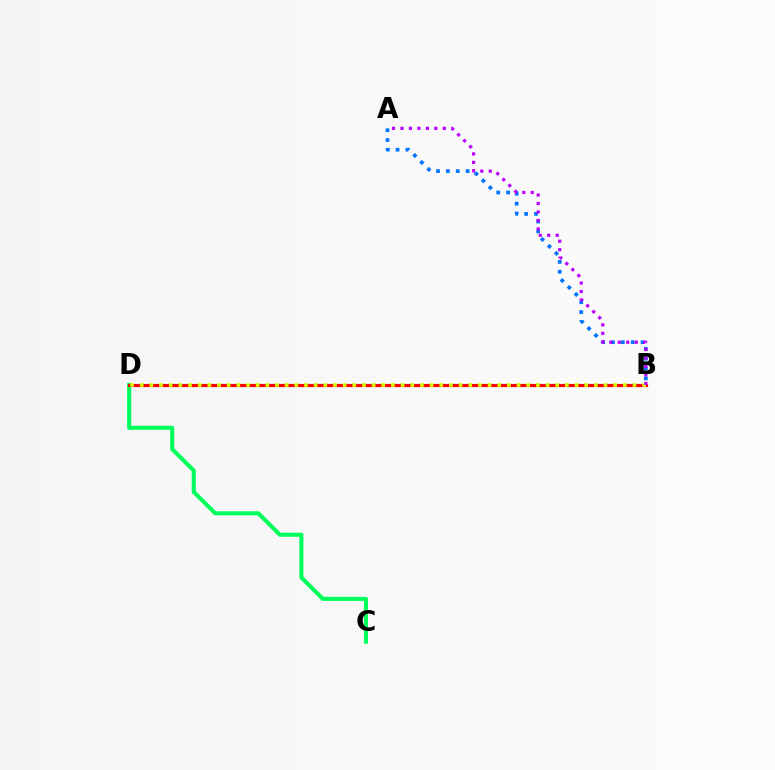{('C', 'D'): [{'color': '#00ff5c', 'line_style': 'solid', 'thickness': 2.94}], ('A', 'B'): [{'color': '#0074ff', 'line_style': 'dotted', 'thickness': 2.68}, {'color': '#b900ff', 'line_style': 'dotted', 'thickness': 2.3}], ('B', 'D'): [{'color': '#ff0000', 'line_style': 'solid', 'thickness': 2.26}, {'color': '#d1ff00', 'line_style': 'dotted', 'thickness': 2.63}]}